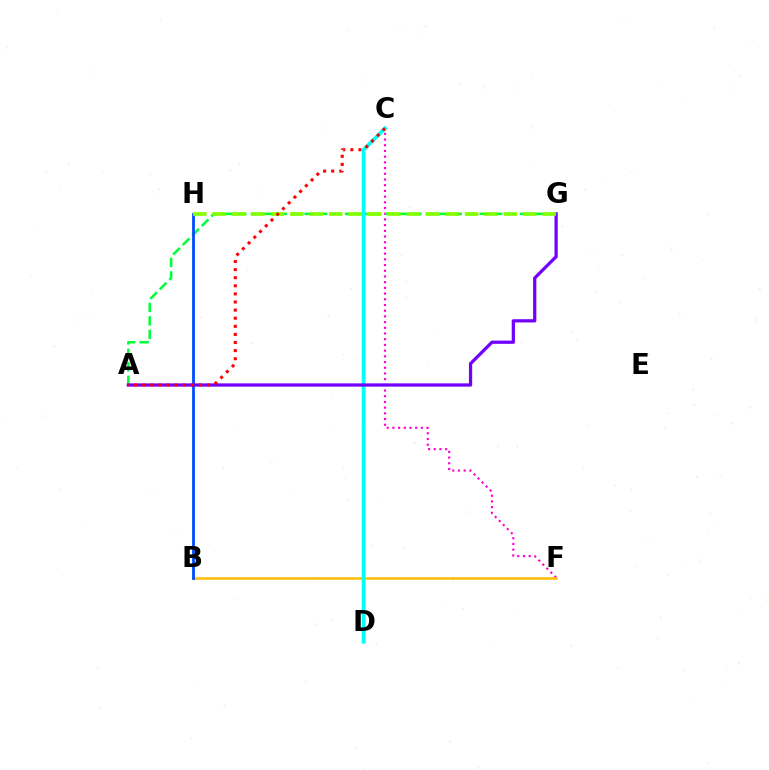{('C', 'F'): [{'color': '#ff00cf', 'line_style': 'dotted', 'thickness': 1.55}], ('B', 'F'): [{'color': '#ffbd00', 'line_style': 'solid', 'thickness': 1.8}], ('A', 'G'): [{'color': '#00ff39', 'line_style': 'dashed', 'thickness': 1.83}, {'color': '#7200ff', 'line_style': 'solid', 'thickness': 2.34}], ('C', 'D'): [{'color': '#00fff6', 'line_style': 'solid', 'thickness': 2.75}], ('B', 'H'): [{'color': '#004bff', 'line_style': 'solid', 'thickness': 2.01}], ('G', 'H'): [{'color': '#84ff00', 'line_style': 'dashed', 'thickness': 2.64}], ('A', 'C'): [{'color': '#ff0000', 'line_style': 'dotted', 'thickness': 2.2}]}